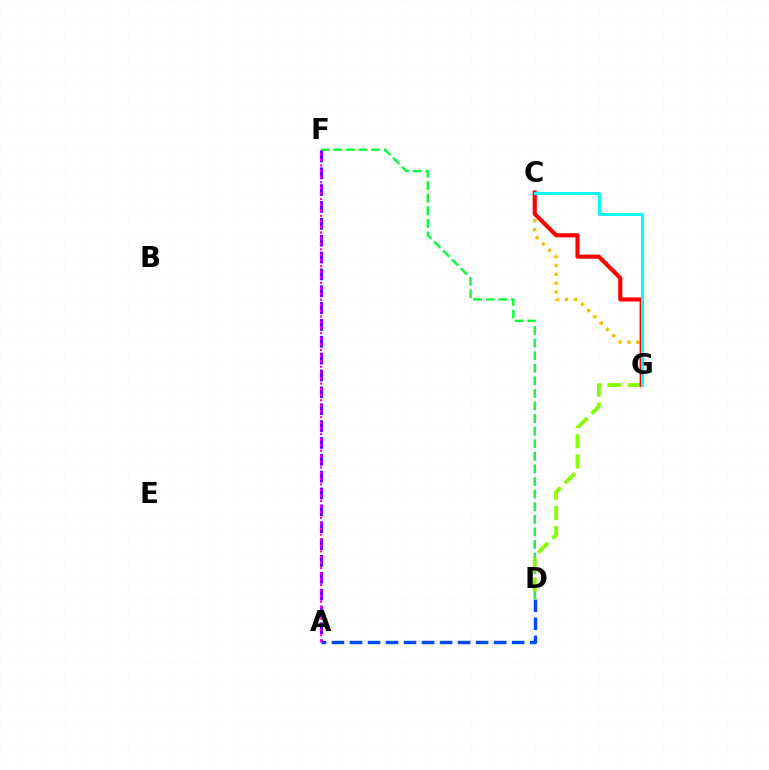{('C', 'G'): [{'color': '#ffbd00', 'line_style': 'dotted', 'thickness': 2.42}, {'color': '#ff0000', 'line_style': 'solid', 'thickness': 2.97}, {'color': '#00fff6', 'line_style': 'solid', 'thickness': 2.19}], ('D', 'F'): [{'color': '#00ff39', 'line_style': 'dashed', 'thickness': 1.71}], ('A', 'D'): [{'color': '#004bff', 'line_style': 'dashed', 'thickness': 2.45}], ('A', 'F'): [{'color': '#7200ff', 'line_style': 'dashed', 'thickness': 2.29}, {'color': '#ff00cf', 'line_style': 'dotted', 'thickness': 1.52}], ('D', 'G'): [{'color': '#84ff00', 'line_style': 'dashed', 'thickness': 2.74}]}